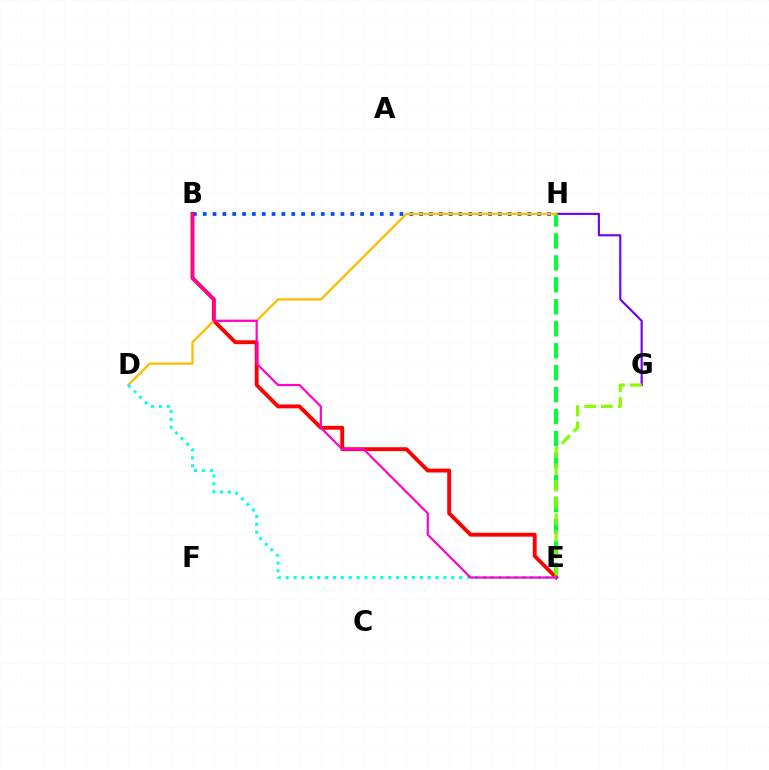{('G', 'H'): [{'color': '#7200ff', 'line_style': 'solid', 'thickness': 1.56}], ('B', 'H'): [{'color': '#004bff', 'line_style': 'dotted', 'thickness': 2.67}], ('E', 'H'): [{'color': '#00ff39', 'line_style': 'dashed', 'thickness': 2.98}], ('B', 'E'): [{'color': '#ff0000', 'line_style': 'solid', 'thickness': 2.78}, {'color': '#ff00cf', 'line_style': 'solid', 'thickness': 1.56}], ('D', 'H'): [{'color': '#ffbd00', 'line_style': 'solid', 'thickness': 1.66}], ('D', 'E'): [{'color': '#00fff6', 'line_style': 'dotted', 'thickness': 2.14}], ('E', 'G'): [{'color': '#84ff00', 'line_style': 'dashed', 'thickness': 2.28}]}